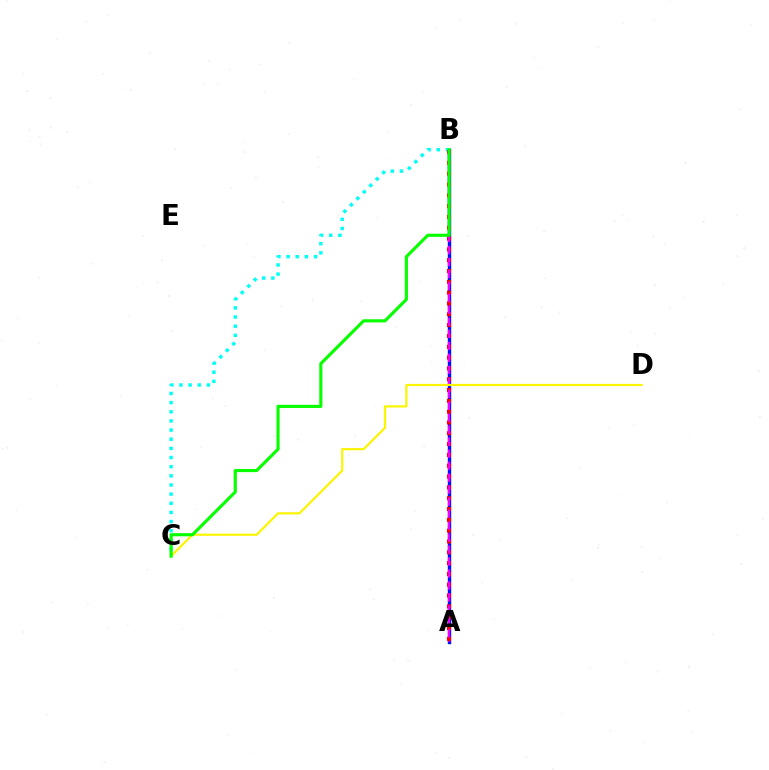{('A', 'B'): [{'color': '#0010ff', 'line_style': 'solid', 'thickness': 2.44}, {'color': '#ff0000', 'line_style': 'dotted', 'thickness': 2.94}, {'color': '#ee00ff', 'line_style': 'dashed', 'thickness': 1.63}], ('B', 'C'): [{'color': '#00fff6', 'line_style': 'dotted', 'thickness': 2.49}, {'color': '#08ff00', 'line_style': 'solid', 'thickness': 2.26}], ('C', 'D'): [{'color': '#fcf500', 'line_style': 'solid', 'thickness': 1.58}]}